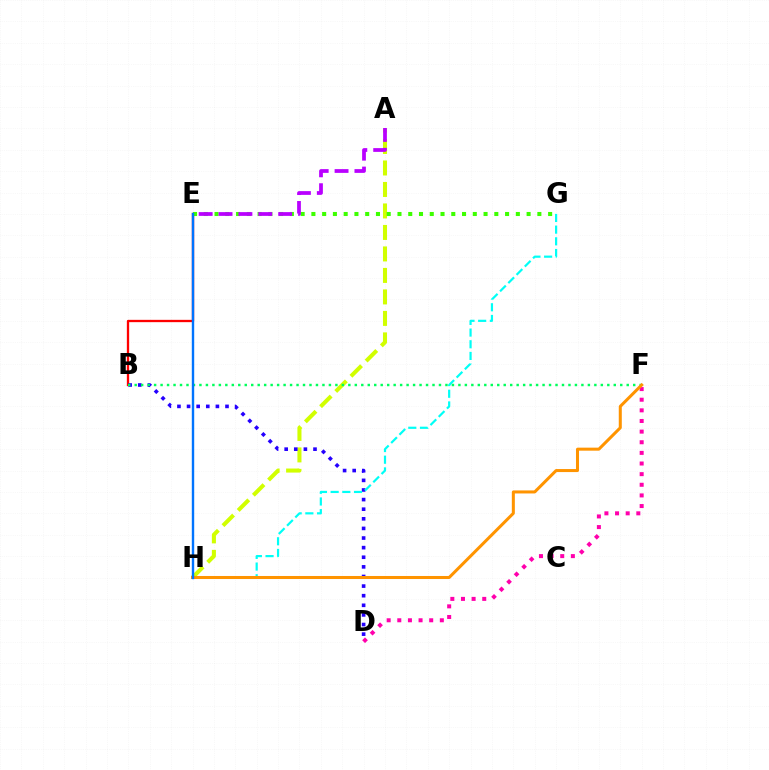{('D', 'F'): [{'color': '#ff00ac', 'line_style': 'dotted', 'thickness': 2.89}], ('A', 'H'): [{'color': '#d1ff00', 'line_style': 'dashed', 'thickness': 2.92}], ('B', 'E'): [{'color': '#ff0000', 'line_style': 'solid', 'thickness': 1.66}], ('B', 'D'): [{'color': '#2500ff', 'line_style': 'dotted', 'thickness': 2.61}], ('E', 'G'): [{'color': '#3dff00', 'line_style': 'dotted', 'thickness': 2.92}], ('G', 'H'): [{'color': '#00fff6', 'line_style': 'dashed', 'thickness': 1.59}], ('B', 'F'): [{'color': '#00ff5c', 'line_style': 'dotted', 'thickness': 1.76}], ('F', 'H'): [{'color': '#ff9400', 'line_style': 'solid', 'thickness': 2.18}], ('A', 'E'): [{'color': '#b900ff', 'line_style': 'dashed', 'thickness': 2.7}], ('E', 'H'): [{'color': '#0074ff', 'line_style': 'solid', 'thickness': 1.73}]}